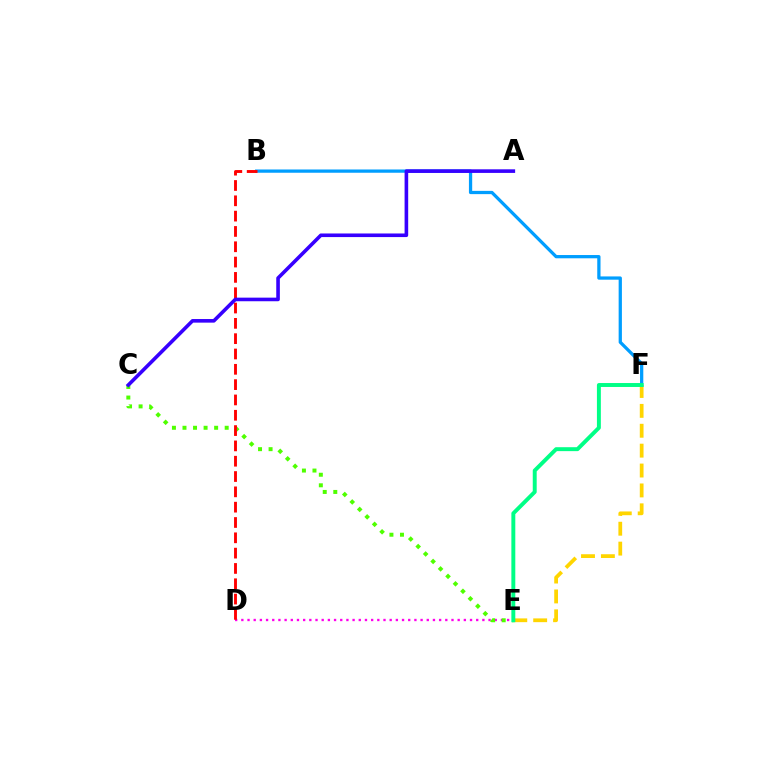{('E', 'F'): [{'color': '#ffd500', 'line_style': 'dashed', 'thickness': 2.7}, {'color': '#00ff86', 'line_style': 'solid', 'thickness': 2.83}], ('D', 'E'): [{'color': '#ff00ed', 'line_style': 'dotted', 'thickness': 1.68}], ('C', 'E'): [{'color': '#4fff00', 'line_style': 'dotted', 'thickness': 2.87}], ('B', 'F'): [{'color': '#009eff', 'line_style': 'solid', 'thickness': 2.35}], ('B', 'D'): [{'color': '#ff0000', 'line_style': 'dashed', 'thickness': 2.08}], ('A', 'C'): [{'color': '#3700ff', 'line_style': 'solid', 'thickness': 2.59}]}